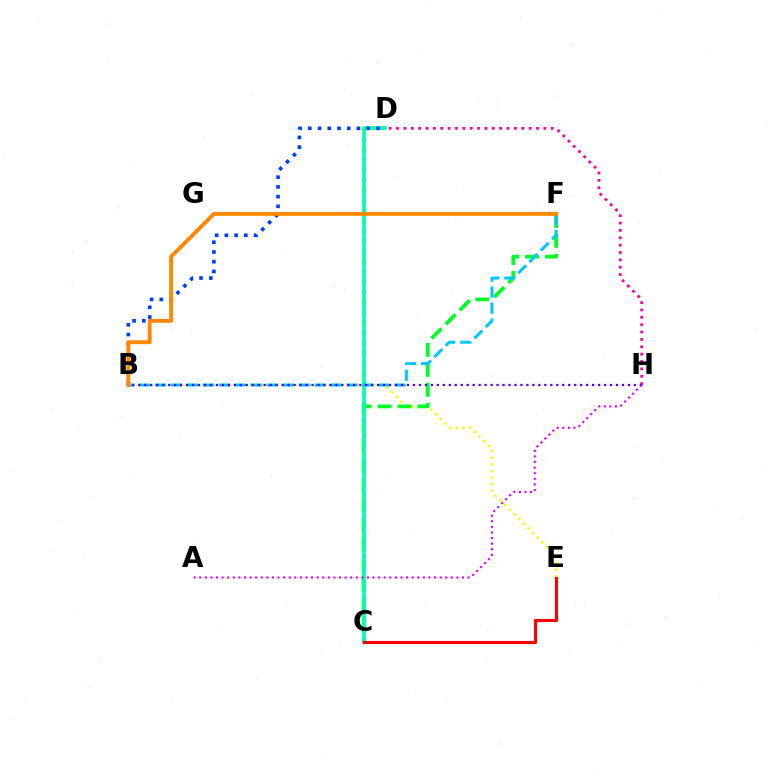{('B', 'E'): [{'color': '#eeff00', 'line_style': 'dotted', 'thickness': 1.79}], ('C', 'D'): [{'color': '#66ff00', 'line_style': 'dotted', 'thickness': 2.76}, {'color': '#00ffaf', 'line_style': 'solid', 'thickness': 2.61}], ('C', 'F'): [{'color': '#00ff27', 'line_style': 'dashed', 'thickness': 2.71}], ('B', 'F'): [{'color': '#00c7ff', 'line_style': 'dashed', 'thickness': 2.17}, {'color': '#ff8800', 'line_style': 'solid', 'thickness': 2.8}], ('D', 'H'): [{'color': '#ff00a0', 'line_style': 'dotted', 'thickness': 2.0}], ('B', 'D'): [{'color': '#003fff', 'line_style': 'dotted', 'thickness': 2.64}], ('C', 'E'): [{'color': '#ff0000', 'line_style': 'solid', 'thickness': 2.27}], ('B', 'H'): [{'color': '#4f00ff', 'line_style': 'dotted', 'thickness': 1.62}], ('A', 'H'): [{'color': '#d600ff', 'line_style': 'dotted', 'thickness': 1.52}]}